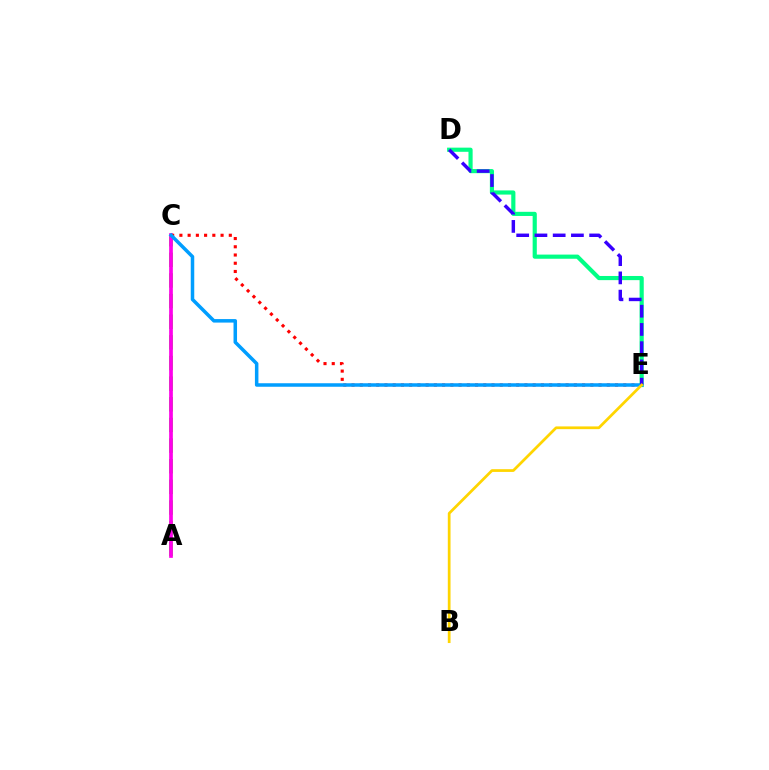{('A', 'C'): [{'color': '#4fff00', 'line_style': 'dashed', 'thickness': 2.8}, {'color': '#ff00ed', 'line_style': 'solid', 'thickness': 2.67}], ('D', 'E'): [{'color': '#00ff86', 'line_style': 'solid', 'thickness': 2.99}, {'color': '#3700ff', 'line_style': 'dashed', 'thickness': 2.48}], ('C', 'E'): [{'color': '#ff0000', 'line_style': 'dotted', 'thickness': 2.24}, {'color': '#009eff', 'line_style': 'solid', 'thickness': 2.53}], ('B', 'E'): [{'color': '#ffd500', 'line_style': 'solid', 'thickness': 1.97}]}